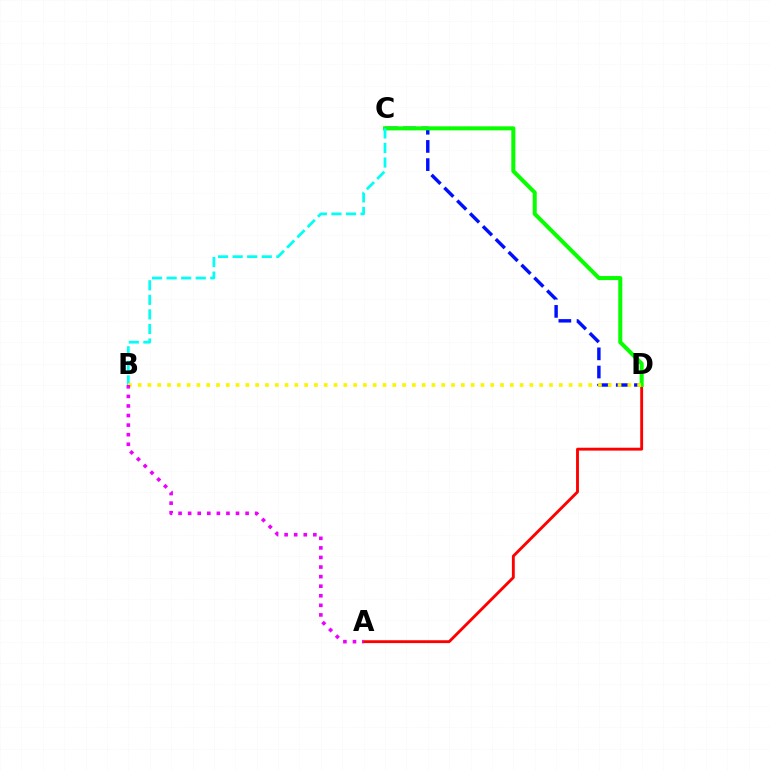{('C', 'D'): [{'color': '#0010ff', 'line_style': 'dashed', 'thickness': 2.47}, {'color': '#08ff00', 'line_style': 'solid', 'thickness': 2.9}], ('A', 'D'): [{'color': '#ff0000', 'line_style': 'solid', 'thickness': 2.06}], ('B', 'C'): [{'color': '#00fff6', 'line_style': 'dashed', 'thickness': 1.98}], ('B', 'D'): [{'color': '#fcf500', 'line_style': 'dotted', 'thickness': 2.66}], ('A', 'B'): [{'color': '#ee00ff', 'line_style': 'dotted', 'thickness': 2.6}]}